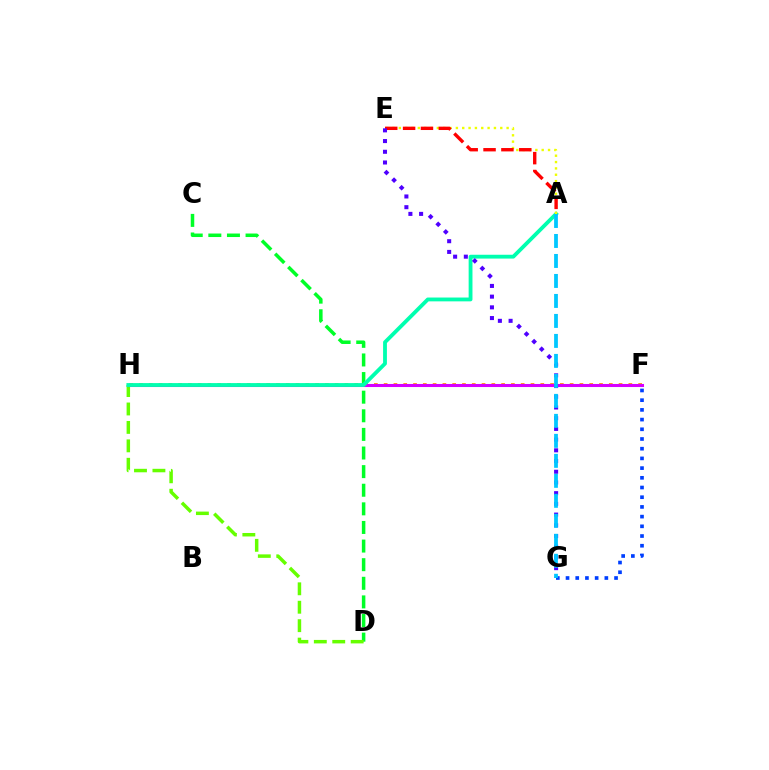{('F', 'G'): [{'color': '#003fff', 'line_style': 'dotted', 'thickness': 2.64}], ('F', 'H'): [{'color': '#ff8800', 'line_style': 'dotted', 'thickness': 2.66}, {'color': '#ff00a0', 'line_style': 'dotted', 'thickness': 1.96}, {'color': '#d600ff', 'line_style': 'solid', 'thickness': 2.2}], ('C', 'D'): [{'color': '#00ff27', 'line_style': 'dashed', 'thickness': 2.53}], ('D', 'H'): [{'color': '#66ff00', 'line_style': 'dashed', 'thickness': 2.5}], ('A', 'H'): [{'color': '#00ffaf', 'line_style': 'solid', 'thickness': 2.75}], ('A', 'E'): [{'color': '#eeff00', 'line_style': 'dotted', 'thickness': 1.72}, {'color': '#ff0000', 'line_style': 'dashed', 'thickness': 2.43}], ('E', 'G'): [{'color': '#4f00ff', 'line_style': 'dotted', 'thickness': 2.91}], ('A', 'G'): [{'color': '#00c7ff', 'line_style': 'dashed', 'thickness': 2.72}]}